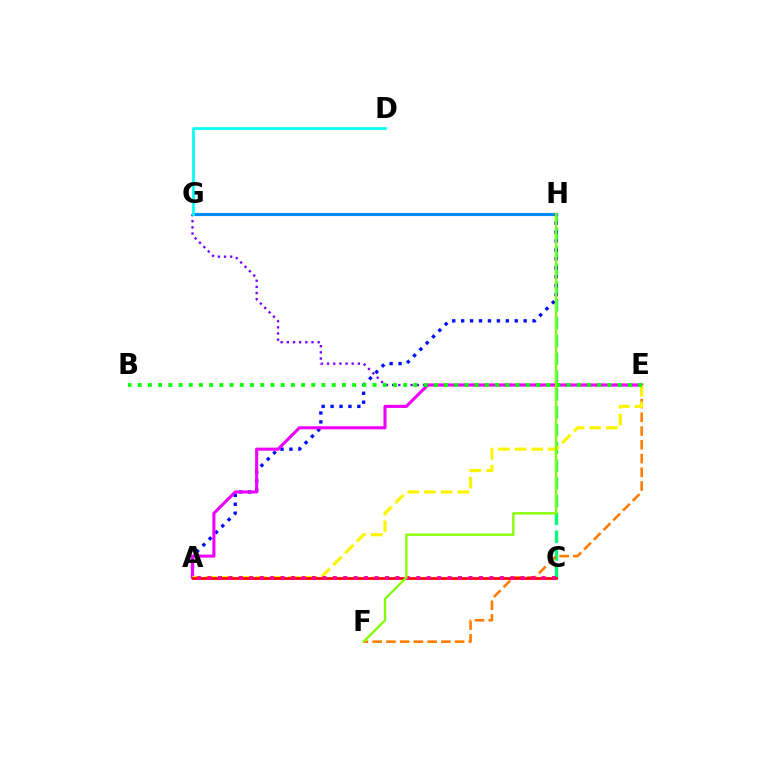{('C', 'H'): [{'color': '#00ff74', 'line_style': 'dashed', 'thickness': 2.42}], ('A', 'H'): [{'color': '#0010ff', 'line_style': 'dotted', 'thickness': 2.43}], ('E', 'G'): [{'color': '#7200ff', 'line_style': 'dotted', 'thickness': 1.67}], ('A', 'E'): [{'color': '#ee00ff', 'line_style': 'solid', 'thickness': 2.23}, {'color': '#fcf500', 'line_style': 'dashed', 'thickness': 2.27}], ('E', 'F'): [{'color': '#ff7c00', 'line_style': 'dashed', 'thickness': 1.87}], ('A', 'C'): [{'color': '#ff0000', 'line_style': 'solid', 'thickness': 1.97}, {'color': '#ff0094', 'line_style': 'dotted', 'thickness': 2.84}], ('B', 'E'): [{'color': '#08ff00', 'line_style': 'dotted', 'thickness': 2.77}], ('G', 'H'): [{'color': '#008cff', 'line_style': 'solid', 'thickness': 2.26}], ('D', 'G'): [{'color': '#00fff6', 'line_style': 'solid', 'thickness': 1.95}], ('F', 'H'): [{'color': '#84ff00', 'line_style': 'solid', 'thickness': 1.65}]}